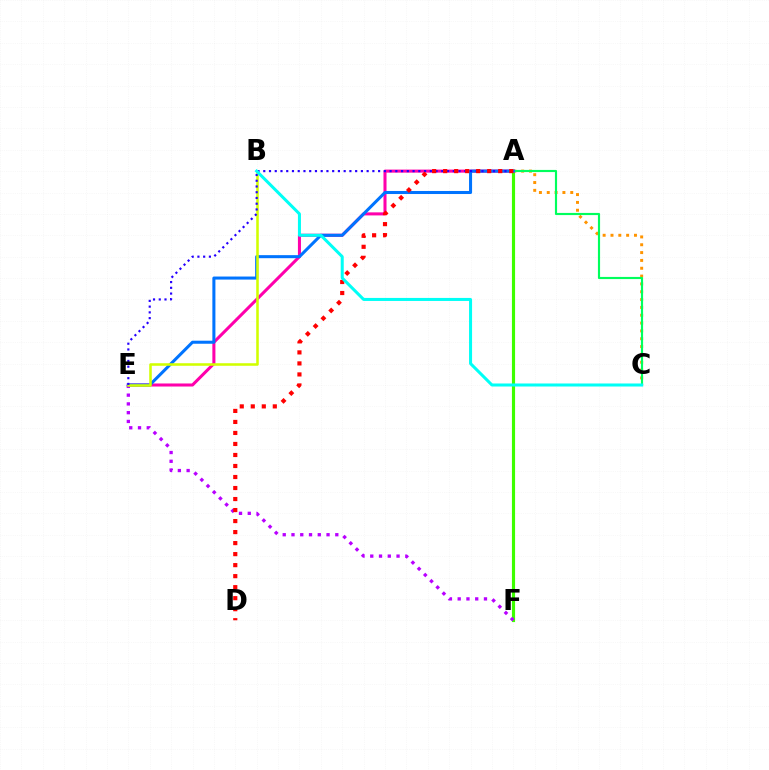{('A', 'C'): [{'color': '#ff9400', 'line_style': 'dotted', 'thickness': 2.13}, {'color': '#00ff5c', 'line_style': 'solid', 'thickness': 1.55}], ('A', 'F'): [{'color': '#3dff00', 'line_style': 'solid', 'thickness': 2.26}], ('A', 'E'): [{'color': '#ff00ac', 'line_style': 'solid', 'thickness': 2.19}, {'color': '#0074ff', 'line_style': 'solid', 'thickness': 2.19}, {'color': '#2500ff', 'line_style': 'dotted', 'thickness': 1.56}], ('E', 'F'): [{'color': '#b900ff', 'line_style': 'dotted', 'thickness': 2.38}], ('B', 'E'): [{'color': '#d1ff00', 'line_style': 'solid', 'thickness': 1.84}], ('A', 'D'): [{'color': '#ff0000', 'line_style': 'dotted', 'thickness': 2.99}], ('B', 'C'): [{'color': '#00fff6', 'line_style': 'solid', 'thickness': 2.18}]}